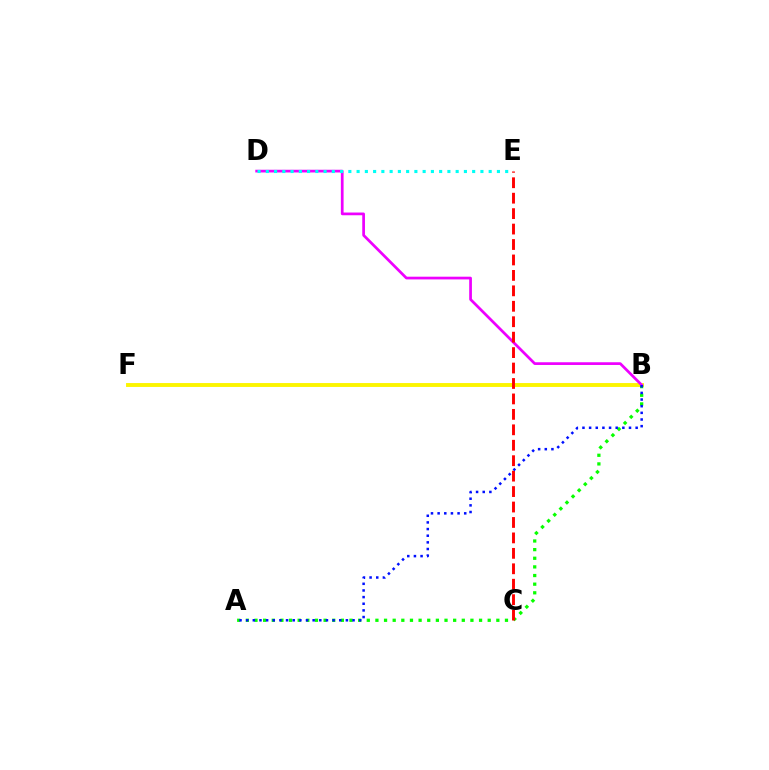{('B', 'F'): [{'color': '#fcf500', 'line_style': 'solid', 'thickness': 2.8}], ('A', 'B'): [{'color': '#08ff00', 'line_style': 'dotted', 'thickness': 2.35}, {'color': '#0010ff', 'line_style': 'dotted', 'thickness': 1.81}], ('B', 'D'): [{'color': '#ee00ff', 'line_style': 'solid', 'thickness': 1.96}], ('D', 'E'): [{'color': '#00fff6', 'line_style': 'dotted', 'thickness': 2.24}], ('C', 'E'): [{'color': '#ff0000', 'line_style': 'dashed', 'thickness': 2.1}]}